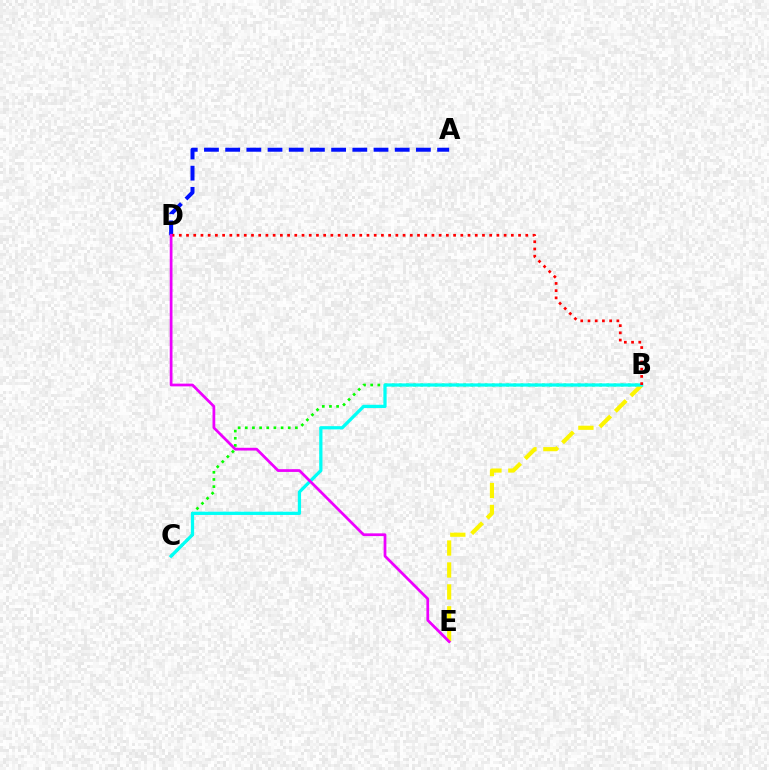{('B', 'C'): [{'color': '#08ff00', 'line_style': 'dotted', 'thickness': 1.94}, {'color': '#00fff6', 'line_style': 'solid', 'thickness': 2.34}], ('B', 'E'): [{'color': '#fcf500', 'line_style': 'dashed', 'thickness': 2.98}], ('A', 'D'): [{'color': '#0010ff', 'line_style': 'dashed', 'thickness': 2.88}], ('B', 'D'): [{'color': '#ff0000', 'line_style': 'dotted', 'thickness': 1.96}], ('D', 'E'): [{'color': '#ee00ff', 'line_style': 'solid', 'thickness': 1.98}]}